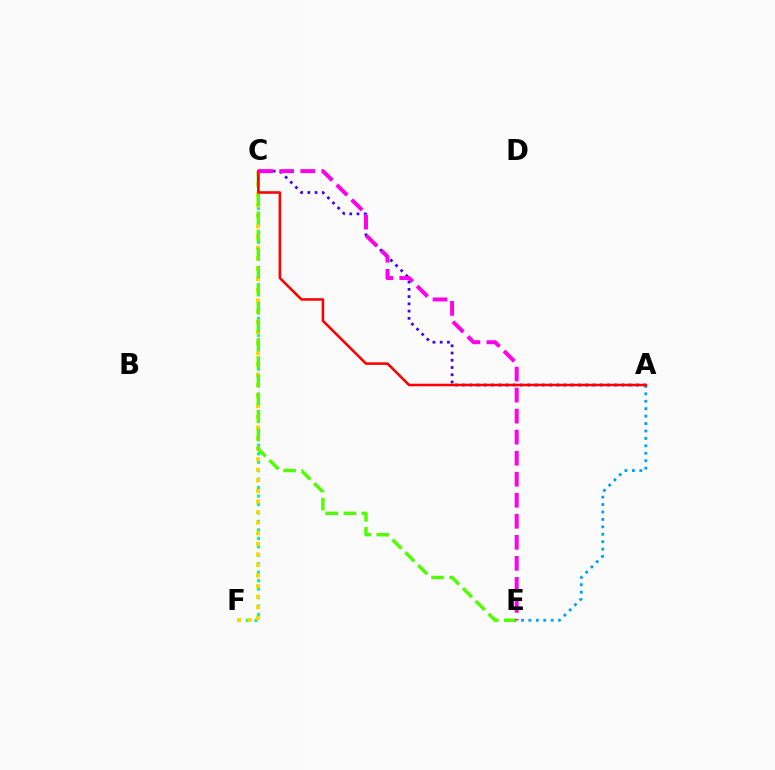{('C', 'F'): [{'color': '#00ff86', 'line_style': 'dotted', 'thickness': 2.3}, {'color': '#ffd500', 'line_style': 'dotted', 'thickness': 2.87}], ('A', 'E'): [{'color': '#009eff', 'line_style': 'dotted', 'thickness': 2.02}], ('C', 'E'): [{'color': '#4fff00', 'line_style': 'dashed', 'thickness': 2.46}, {'color': '#ff00ed', 'line_style': 'dashed', 'thickness': 2.86}], ('A', 'C'): [{'color': '#3700ff', 'line_style': 'dotted', 'thickness': 1.97}, {'color': '#ff0000', 'line_style': 'solid', 'thickness': 1.85}]}